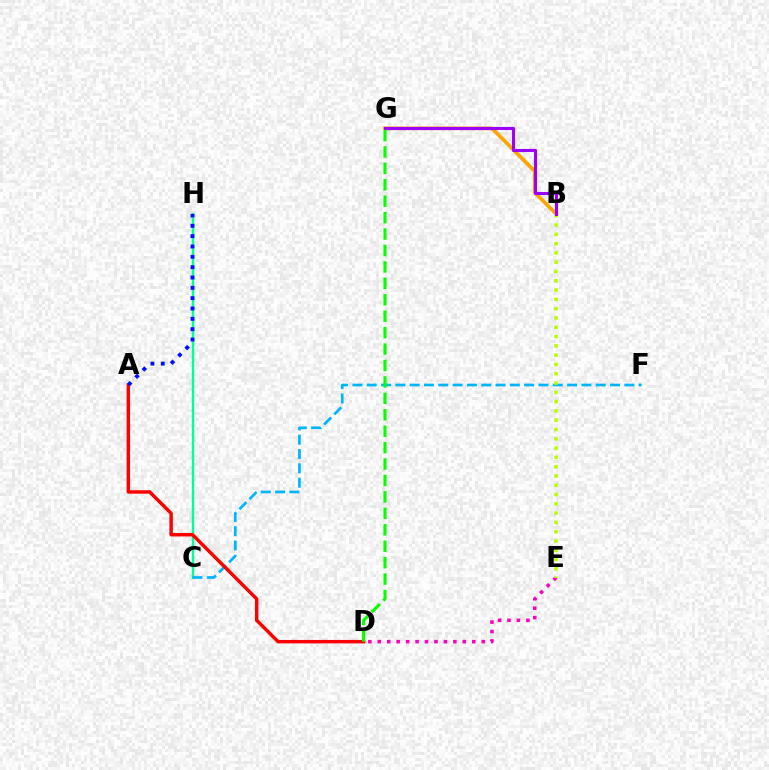{('C', 'H'): [{'color': '#00ff9d', 'line_style': 'solid', 'thickness': 1.74}], ('B', 'G'): [{'color': '#ffa500', 'line_style': 'solid', 'thickness': 2.65}, {'color': '#9b00ff', 'line_style': 'solid', 'thickness': 2.24}], ('C', 'F'): [{'color': '#00b5ff', 'line_style': 'dashed', 'thickness': 1.94}], ('A', 'D'): [{'color': '#ff0000', 'line_style': 'solid', 'thickness': 2.48}], ('D', 'E'): [{'color': '#ff00bd', 'line_style': 'dotted', 'thickness': 2.57}], ('B', 'E'): [{'color': '#b3ff00', 'line_style': 'dotted', 'thickness': 2.52}], ('D', 'G'): [{'color': '#08ff00', 'line_style': 'dashed', 'thickness': 2.23}], ('A', 'H'): [{'color': '#0010ff', 'line_style': 'dotted', 'thickness': 2.81}]}